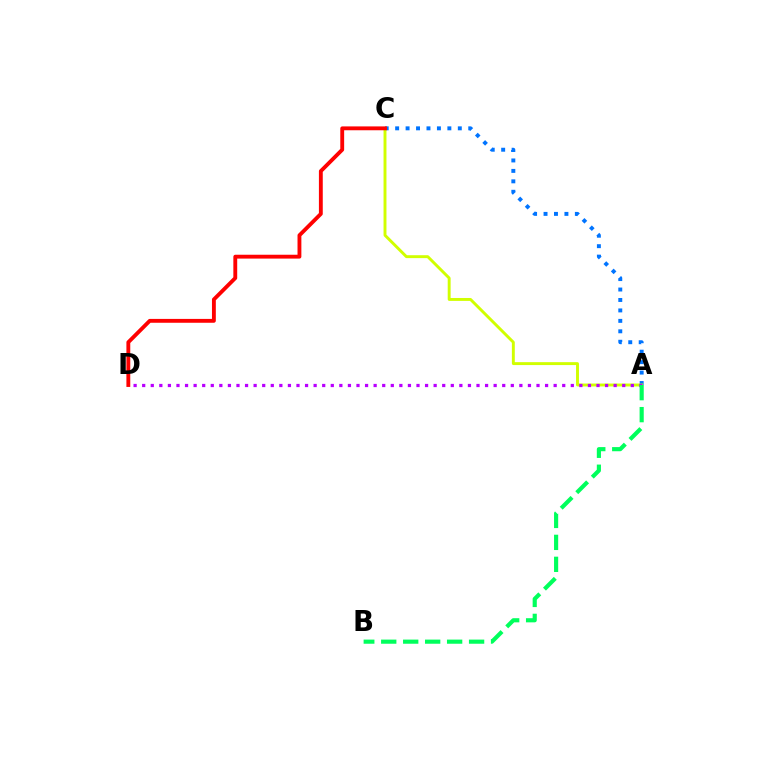{('A', 'C'): [{'color': '#0074ff', 'line_style': 'dotted', 'thickness': 2.84}, {'color': '#d1ff00', 'line_style': 'solid', 'thickness': 2.1}], ('A', 'D'): [{'color': '#b900ff', 'line_style': 'dotted', 'thickness': 2.33}], ('C', 'D'): [{'color': '#ff0000', 'line_style': 'solid', 'thickness': 2.78}], ('A', 'B'): [{'color': '#00ff5c', 'line_style': 'dashed', 'thickness': 2.98}]}